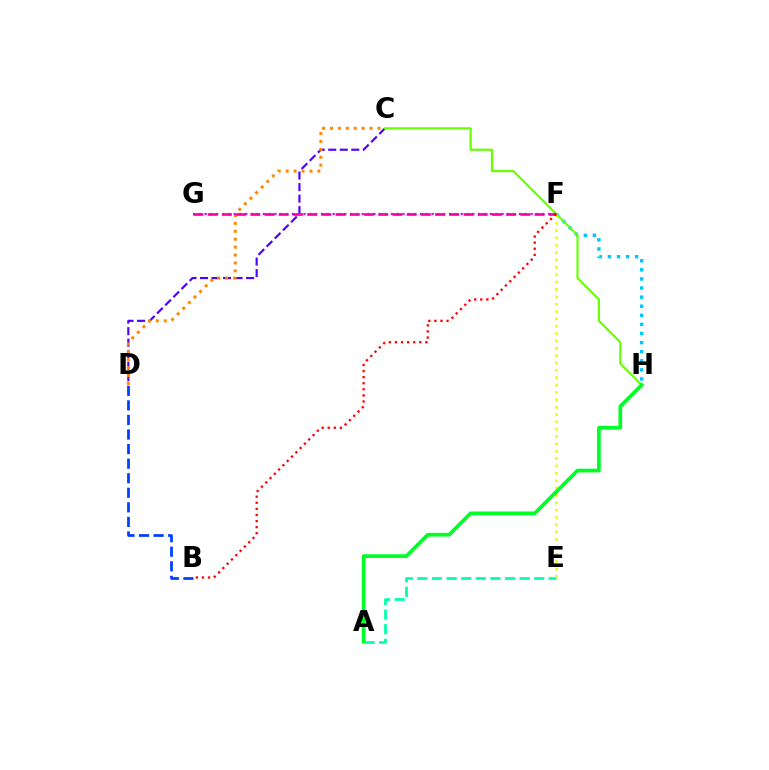{('F', 'H'): [{'color': '#00c7ff', 'line_style': 'dotted', 'thickness': 2.47}], ('C', 'D'): [{'color': '#4f00ff', 'line_style': 'dashed', 'thickness': 1.57}, {'color': '#ff8800', 'line_style': 'dotted', 'thickness': 2.15}], ('A', 'E'): [{'color': '#00ffaf', 'line_style': 'dashed', 'thickness': 1.98}], ('C', 'H'): [{'color': '#66ff00', 'line_style': 'solid', 'thickness': 1.55}], ('E', 'F'): [{'color': '#eeff00', 'line_style': 'dotted', 'thickness': 2.0}], ('A', 'H'): [{'color': '#00ff27', 'line_style': 'solid', 'thickness': 2.67}], ('F', 'G'): [{'color': '#d600ff', 'line_style': 'dotted', 'thickness': 1.58}, {'color': '#ff00a0', 'line_style': 'dashed', 'thickness': 1.93}], ('B', 'F'): [{'color': '#ff0000', 'line_style': 'dotted', 'thickness': 1.65}], ('B', 'D'): [{'color': '#003fff', 'line_style': 'dashed', 'thickness': 1.98}]}